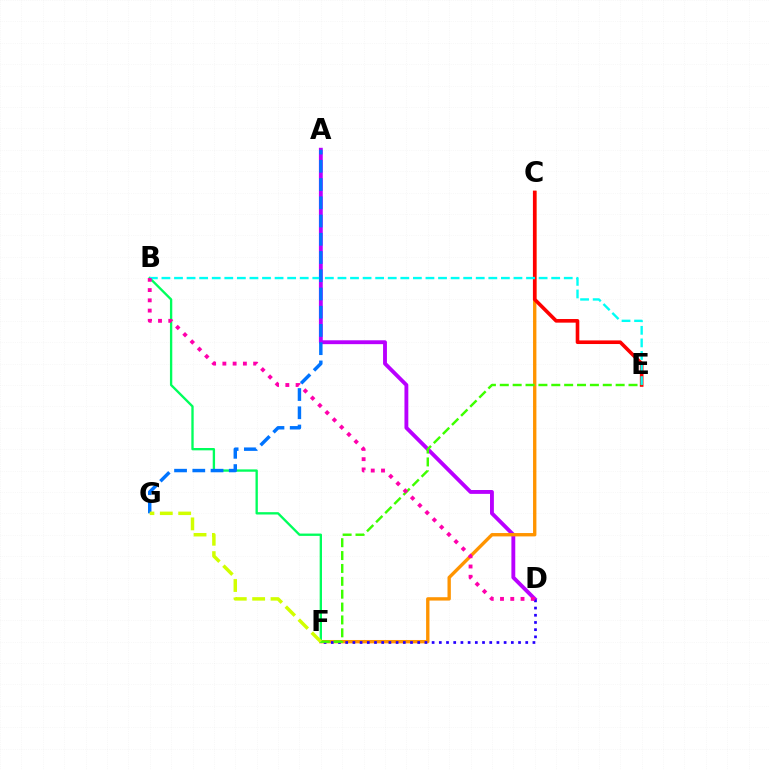{('A', 'D'): [{'color': '#b900ff', 'line_style': 'solid', 'thickness': 2.78}], ('C', 'F'): [{'color': '#ff9400', 'line_style': 'solid', 'thickness': 2.42}], ('C', 'E'): [{'color': '#ff0000', 'line_style': 'solid', 'thickness': 2.6}], ('B', 'F'): [{'color': '#00ff5c', 'line_style': 'solid', 'thickness': 1.68}], ('D', 'F'): [{'color': '#2500ff', 'line_style': 'dotted', 'thickness': 1.96}], ('B', 'E'): [{'color': '#00fff6', 'line_style': 'dashed', 'thickness': 1.71}], ('E', 'F'): [{'color': '#3dff00', 'line_style': 'dashed', 'thickness': 1.75}], ('A', 'G'): [{'color': '#0074ff', 'line_style': 'dashed', 'thickness': 2.48}], ('B', 'D'): [{'color': '#ff00ac', 'line_style': 'dotted', 'thickness': 2.79}], ('F', 'G'): [{'color': '#d1ff00', 'line_style': 'dashed', 'thickness': 2.5}]}